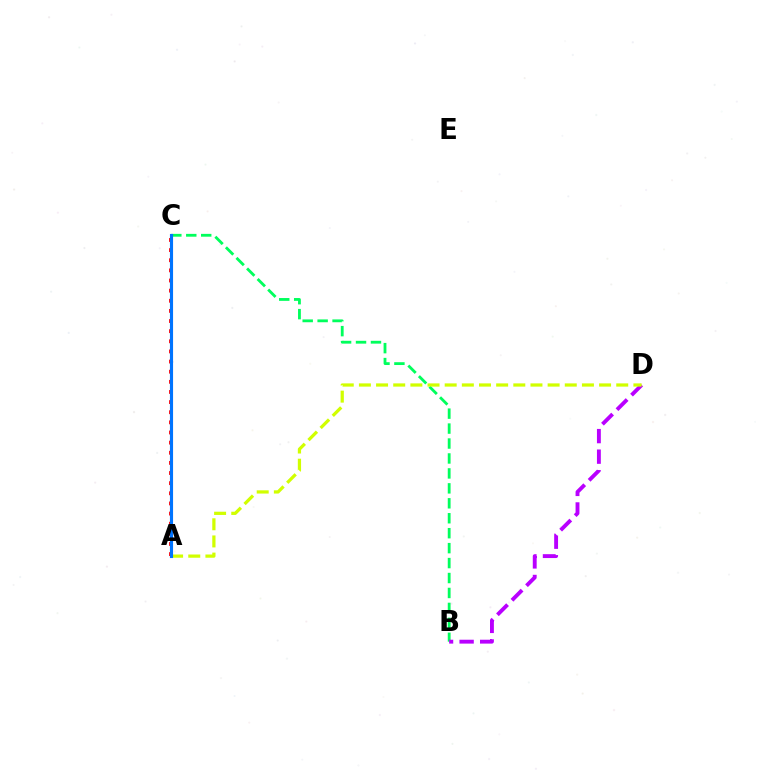{('B', 'C'): [{'color': '#00ff5c', 'line_style': 'dashed', 'thickness': 2.03}], ('A', 'C'): [{'color': '#ff0000', 'line_style': 'dotted', 'thickness': 2.75}, {'color': '#0074ff', 'line_style': 'solid', 'thickness': 2.25}], ('B', 'D'): [{'color': '#b900ff', 'line_style': 'dashed', 'thickness': 2.79}], ('A', 'D'): [{'color': '#d1ff00', 'line_style': 'dashed', 'thickness': 2.33}]}